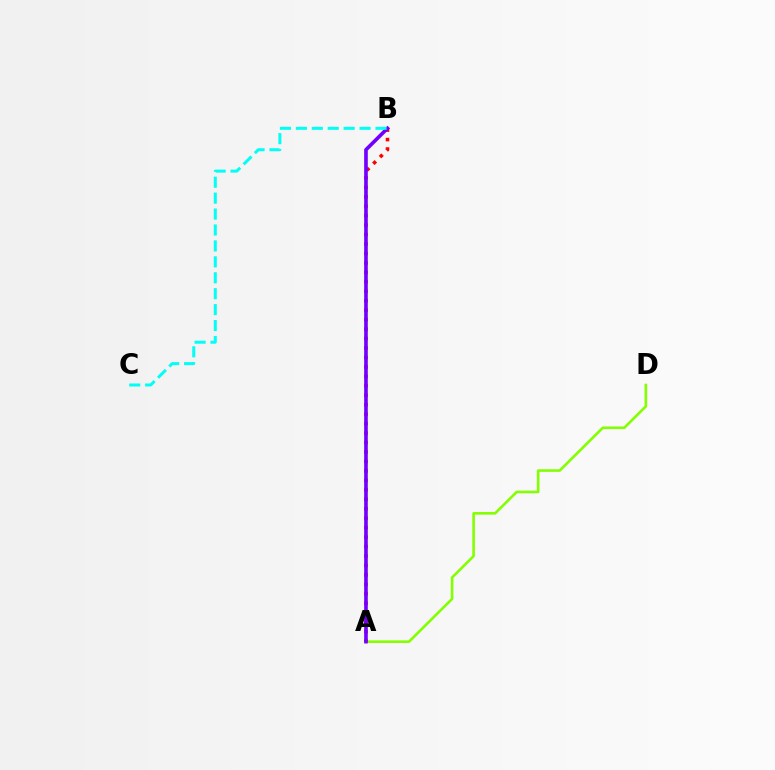{('A', 'D'): [{'color': '#84ff00', 'line_style': 'solid', 'thickness': 1.88}], ('A', 'B'): [{'color': '#ff0000', 'line_style': 'dotted', 'thickness': 2.57}, {'color': '#7200ff', 'line_style': 'solid', 'thickness': 2.62}], ('B', 'C'): [{'color': '#00fff6', 'line_style': 'dashed', 'thickness': 2.16}]}